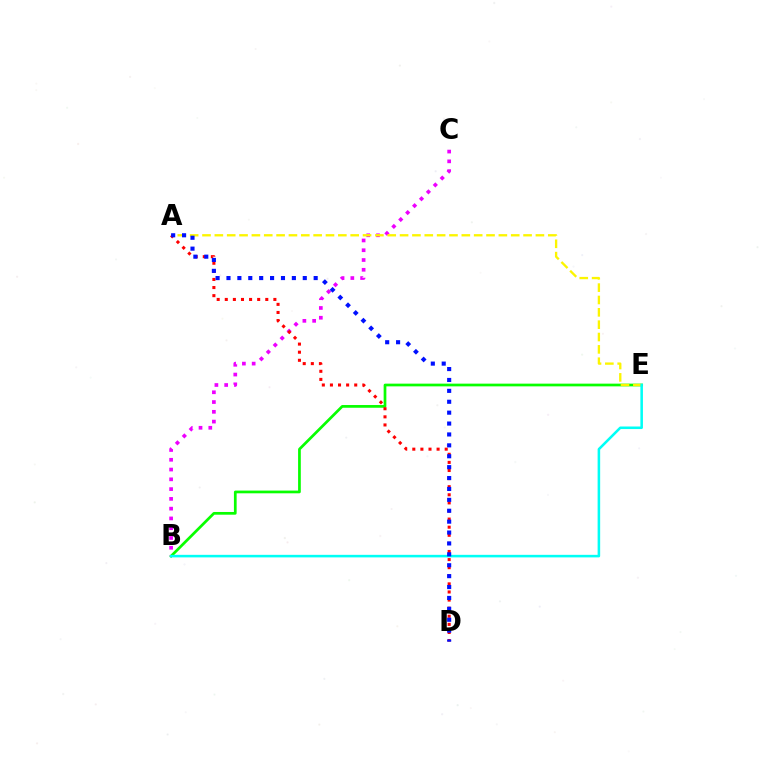{('B', 'E'): [{'color': '#08ff00', 'line_style': 'solid', 'thickness': 1.96}, {'color': '#00fff6', 'line_style': 'solid', 'thickness': 1.84}], ('B', 'C'): [{'color': '#ee00ff', 'line_style': 'dotted', 'thickness': 2.66}], ('A', 'E'): [{'color': '#fcf500', 'line_style': 'dashed', 'thickness': 1.68}], ('A', 'D'): [{'color': '#ff0000', 'line_style': 'dotted', 'thickness': 2.2}, {'color': '#0010ff', 'line_style': 'dotted', 'thickness': 2.96}]}